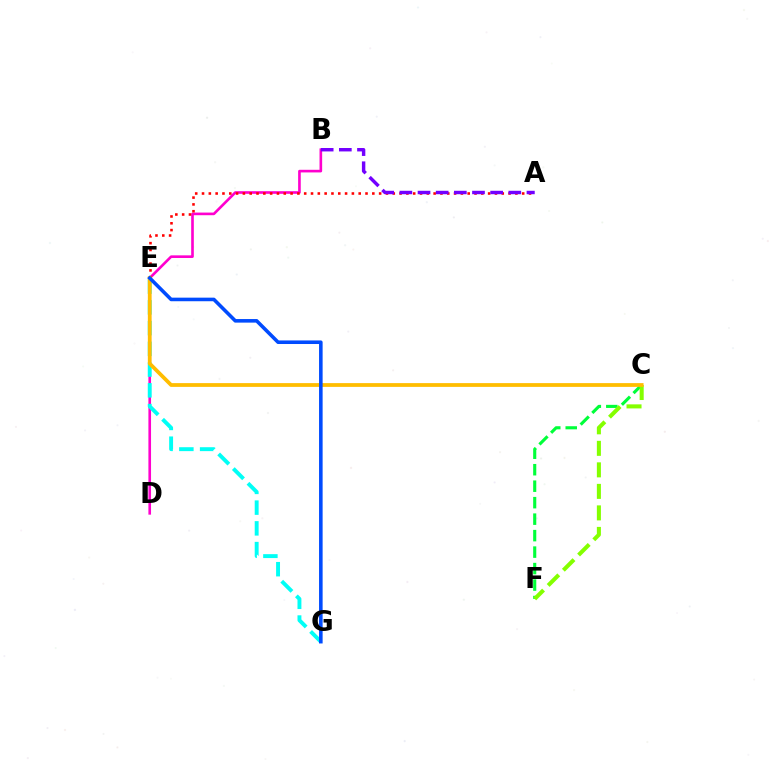{('B', 'D'): [{'color': '#ff00cf', 'line_style': 'solid', 'thickness': 1.9}], ('E', 'G'): [{'color': '#00fff6', 'line_style': 'dashed', 'thickness': 2.82}, {'color': '#004bff', 'line_style': 'solid', 'thickness': 2.58}], ('A', 'E'): [{'color': '#ff0000', 'line_style': 'dotted', 'thickness': 1.85}], ('C', 'F'): [{'color': '#00ff39', 'line_style': 'dashed', 'thickness': 2.24}, {'color': '#84ff00', 'line_style': 'dashed', 'thickness': 2.92}], ('C', 'E'): [{'color': '#ffbd00', 'line_style': 'solid', 'thickness': 2.71}], ('A', 'B'): [{'color': '#7200ff', 'line_style': 'dashed', 'thickness': 2.47}]}